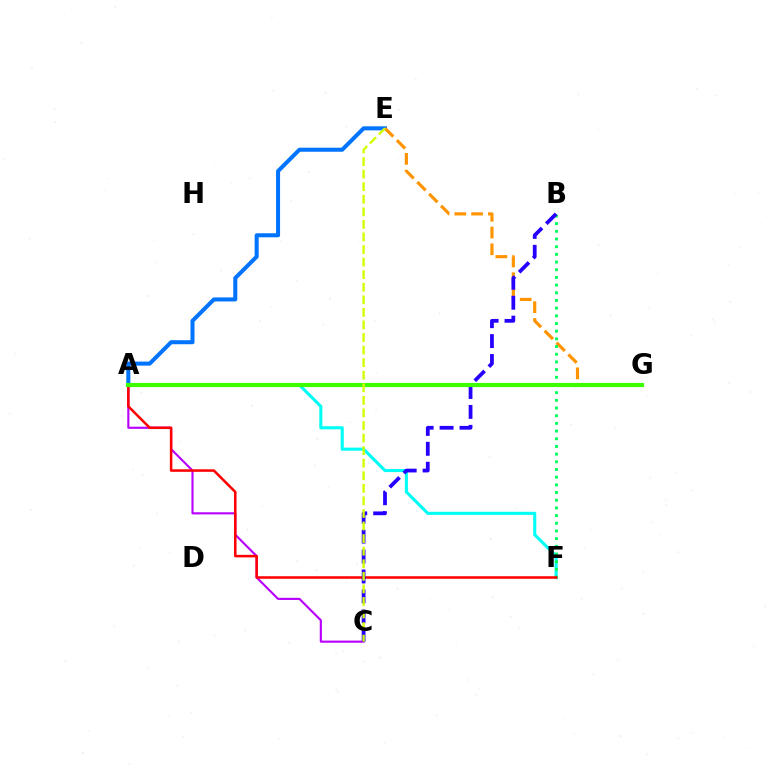{('A', 'F'): [{'color': '#00fff6', 'line_style': 'solid', 'thickness': 2.22}, {'color': '#ff0000', 'line_style': 'solid', 'thickness': 1.82}], ('A', 'E'): [{'color': '#0074ff', 'line_style': 'solid', 'thickness': 2.9}], ('E', 'G'): [{'color': '#ff9400', 'line_style': 'dashed', 'thickness': 2.28}], ('B', 'F'): [{'color': '#00ff5c', 'line_style': 'dotted', 'thickness': 2.09}], ('A', 'G'): [{'color': '#ff00ac', 'line_style': 'dotted', 'thickness': 2.65}, {'color': '#3dff00', 'line_style': 'solid', 'thickness': 2.99}], ('A', 'C'): [{'color': '#b900ff', 'line_style': 'solid', 'thickness': 1.54}], ('B', 'C'): [{'color': '#2500ff', 'line_style': 'dashed', 'thickness': 2.71}], ('C', 'E'): [{'color': '#d1ff00', 'line_style': 'dashed', 'thickness': 1.71}]}